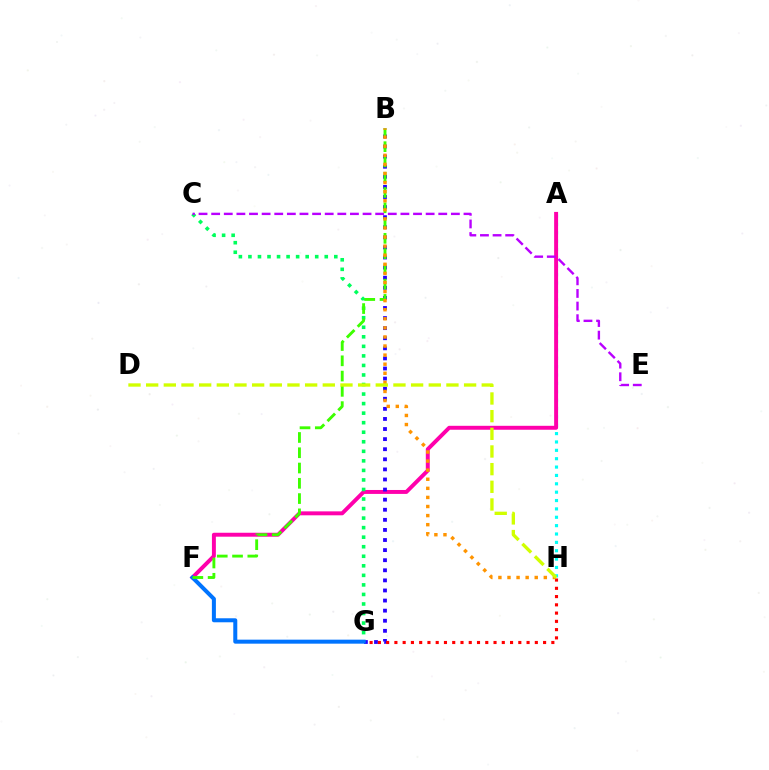{('A', 'H'): [{'color': '#00fff6', 'line_style': 'dotted', 'thickness': 2.27}], ('A', 'F'): [{'color': '#ff00ac', 'line_style': 'solid', 'thickness': 2.84}], ('B', 'G'): [{'color': '#2500ff', 'line_style': 'dotted', 'thickness': 2.74}], ('C', 'G'): [{'color': '#00ff5c', 'line_style': 'dotted', 'thickness': 2.59}], ('C', 'E'): [{'color': '#b900ff', 'line_style': 'dashed', 'thickness': 1.71}], ('F', 'G'): [{'color': '#0074ff', 'line_style': 'solid', 'thickness': 2.89}], ('B', 'F'): [{'color': '#3dff00', 'line_style': 'dashed', 'thickness': 2.07}], ('G', 'H'): [{'color': '#ff0000', 'line_style': 'dotted', 'thickness': 2.24}], ('B', 'H'): [{'color': '#ff9400', 'line_style': 'dotted', 'thickness': 2.47}], ('D', 'H'): [{'color': '#d1ff00', 'line_style': 'dashed', 'thickness': 2.4}]}